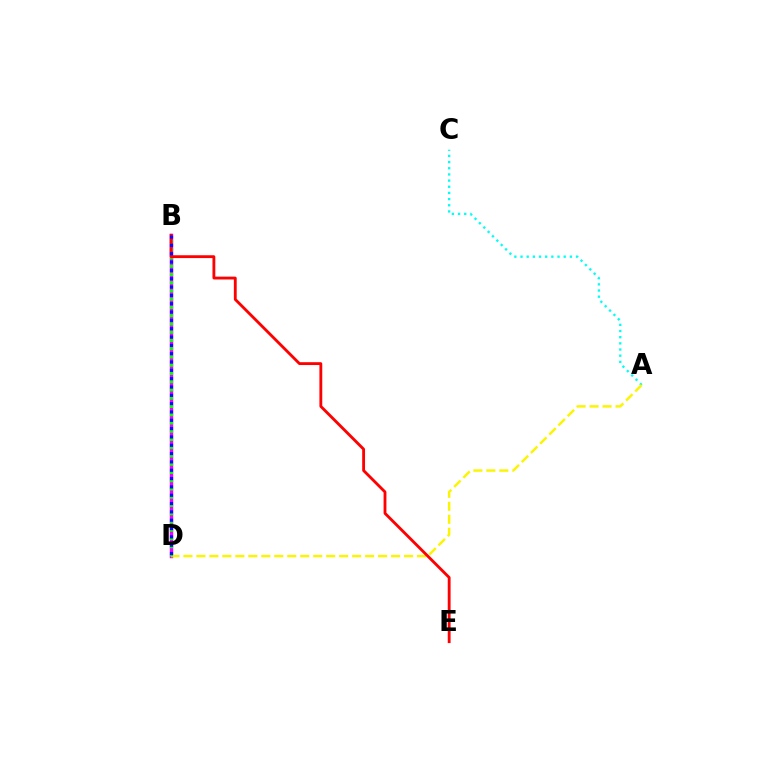{('A', 'C'): [{'color': '#00fff6', 'line_style': 'dotted', 'thickness': 1.68}], ('B', 'D'): [{'color': '#ee00ff', 'line_style': 'solid', 'thickness': 2.5}, {'color': '#08ff00', 'line_style': 'dotted', 'thickness': 2.24}, {'color': '#0010ff', 'line_style': 'dotted', 'thickness': 2.26}], ('A', 'D'): [{'color': '#fcf500', 'line_style': 'dashed', 'thickness': 1.76}], ('B', 'E'): [{'color': '#ff0000', 'line_style': 'solid', 'thickness': 2.05}]}